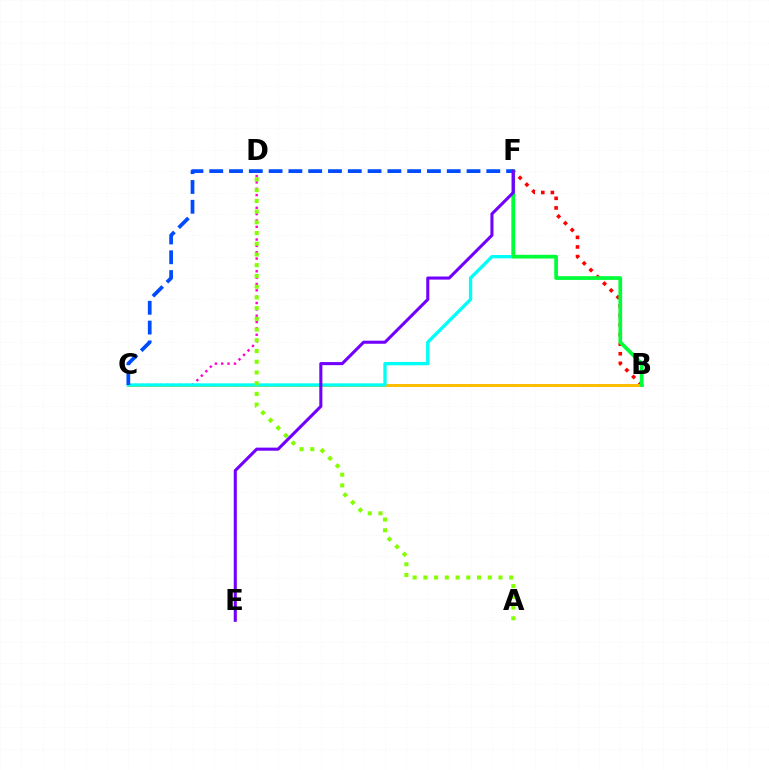{('C', 'D'): [{'color': '#ff00cf', 'line_style': 'dotted', 'thickness': 1.72}], ('B', 'F'): [{'color': '#ff0000', 'line_style': 'dotted', 'thickness': 2.6}, {'color': '#00ff39', 'line_style': 'solid', 'thickness': 2.68}], ('B', 'C'): [{'color': '#ffbd00', 'line_style': 'solid', 'thickness': 2.13}], ('C', 'F'): [{'color': '#00fff6', 'line_style': 'solid', 'thickness': 2.4}, {'color': '#004bff', 'line_style': 'dashed', 'thickness': 2.69}], ('E', 'F'): [{'color': '#7200ff', 'line_style': 'solid', 'thickness': 2.22}], ('A', 'D'): [{'color': '#84ff00', 'line_style': 'dotted', 'thickness': 2.91}]}